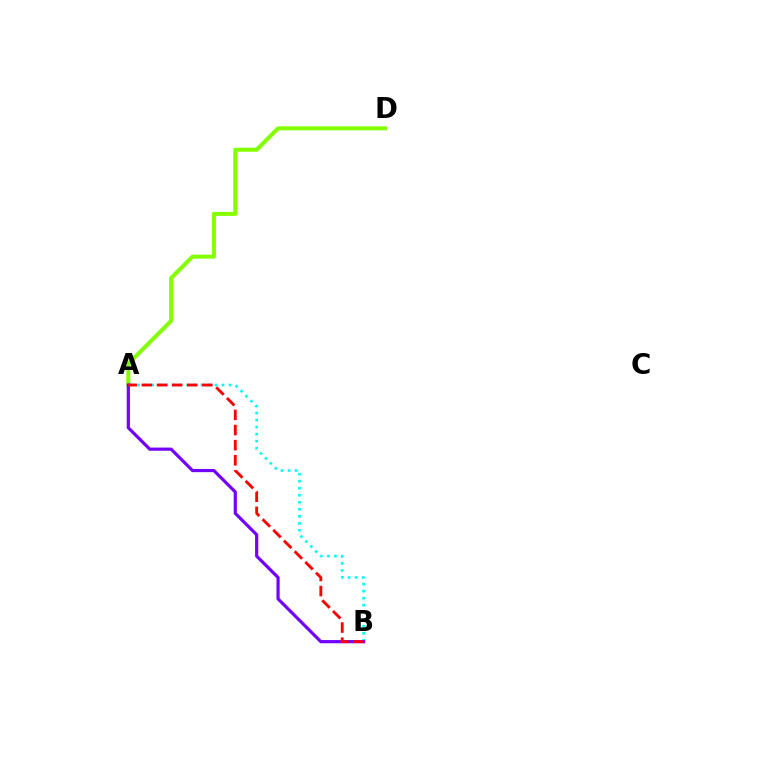{('A', 'D'): [{'color': '#84ff00', 'line_style': 'solid', 'thickness': 2.9}], ('A', 'B'): [{'color': '#00fff6', 'line_style': 'dotted', 'thickness': 1.91}, {'color': '#7200ff', 'line_style': 'solid', 'thickness': 2.29}, {'color': '#ff0000', 'line_style': 'dashed', 'thickness': 2.05}]}